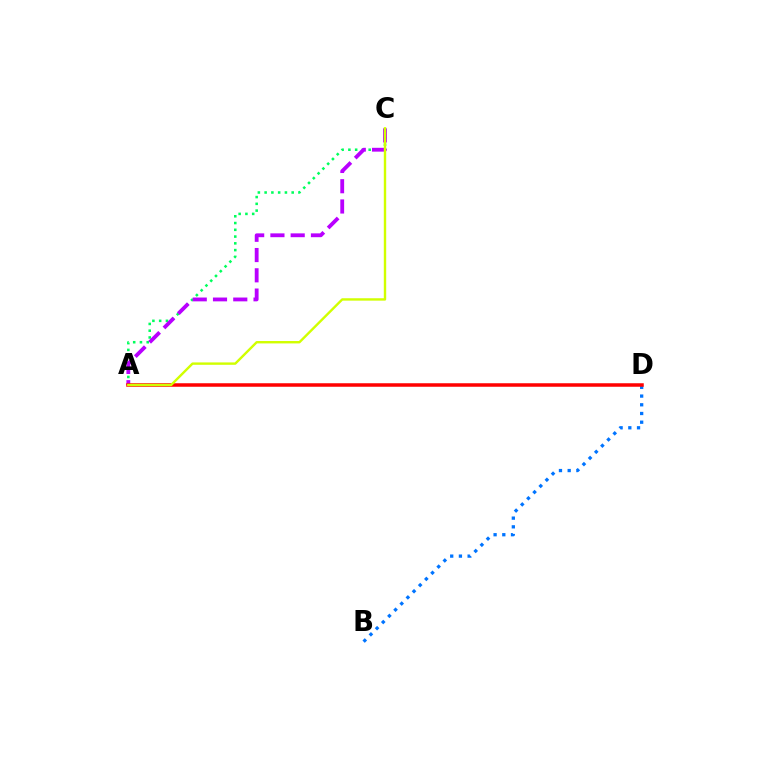{('A', 'C'): [{'color': '#00ff5c', 'line_style': 'dotted', 'thickness': 1.84}, {'color': '#b900ff', 'line_style': 'dashed', 'thickness': 2.75}, {'color': '#d1ff00', 'line_style': 'solid', 'thickness': 1.73}], ('B', 'D'): [{'color': '#0074ff', 'line_style': 'dotted', 'thickness': 2.37}], ('A', 'D'): [{'color': '#ff0000', 'line_style': 'solid', 'thickness': 2.52}]}